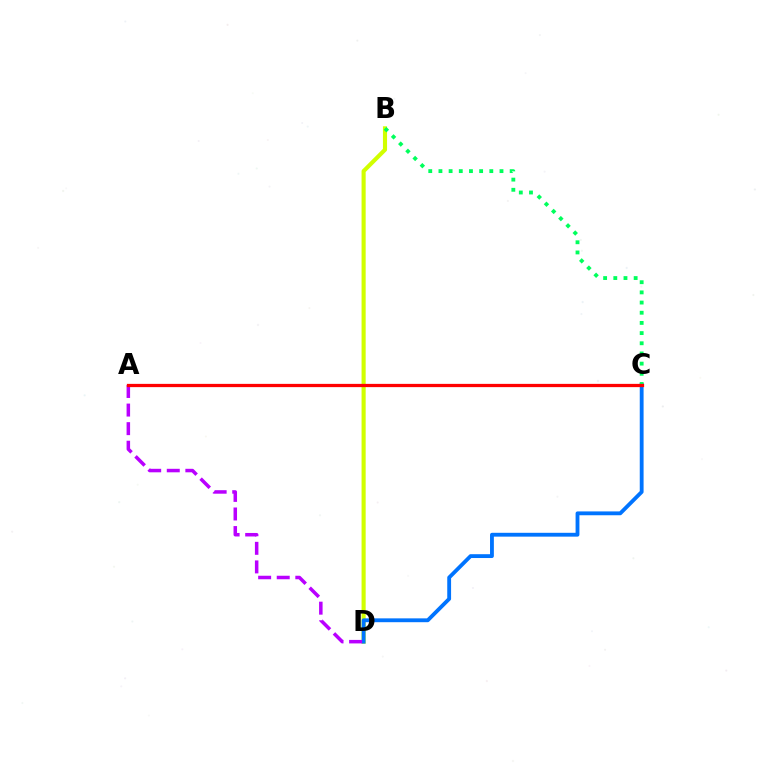{('B', 'D'): [{'color': '#d1ff00', 'line_style': 'solid', 'thickness': 2.96}], ('C', 'D'): [{'color': '#0074ff', 'line_style': 'solid', 'thickness': 2.76}], ('A', 'D'): [{'color': '#b900ff', 'line_style': 'dashed', 'thickness': 2.52}], ('B', 'C'): [{'color': '#00ff5c', 'line_style': 'dotted', 'thickness': 2.76}], ('A', 'C'): [{'color': '#ff0000', 'line_style': 'solid', 'thickness': 2.34}]}